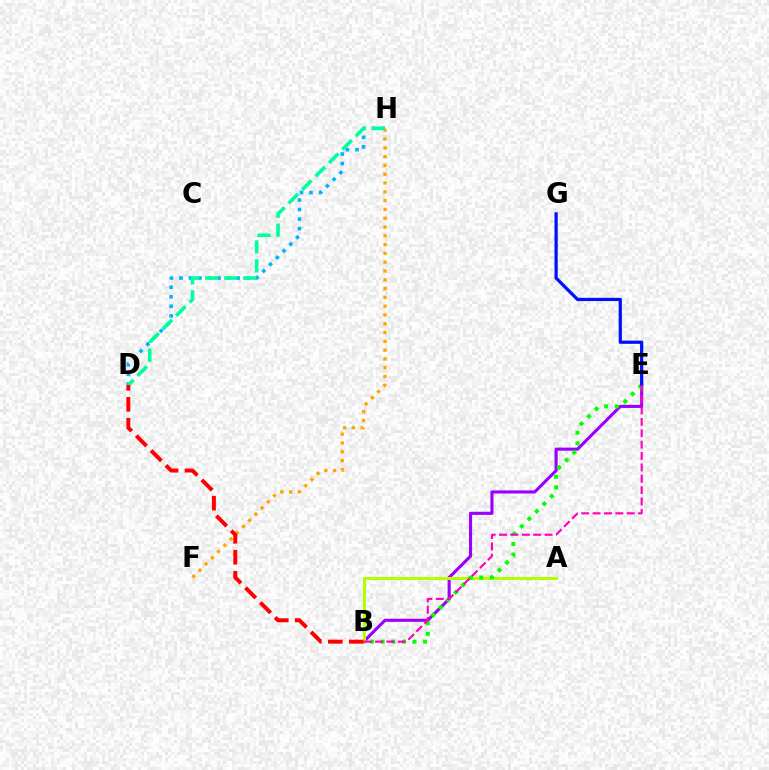{('B', 'E'): [{'color': '#9b00ff', 'line_style': 'solid', 'thickness': 2.24}, {'color': '#08ff00', 'line_style': 'dotted', 'thickness': 2.88}, {'color': '#ff00bd', 'line_style': 'dashed', 'thickness': 1.55}], ('D', 'H'): [{'color': '#00b5ff', 'line_style': 'dotted', 'thickness': 2.59}, {'color': '#00ff9d', 'line_style': 'dashed', 'thickness': 2.58}], ('A', 'B'): [{'color': '#b3ff00', 'line_style': 'solid', 'thickness': 2.16}], ('F', 'H'): [{'color': '#ffa500', 'line_style': 'dotted', 'thickness': 2.39}], ('E', 'G'): [{'color': '#0010ff', 'line_style': 'solid', 'thickness': 2.32}], ('B', 'D'): [{'color': '#ff0000', 'line_style': 'dashed', 'thickness': 2.85}]}